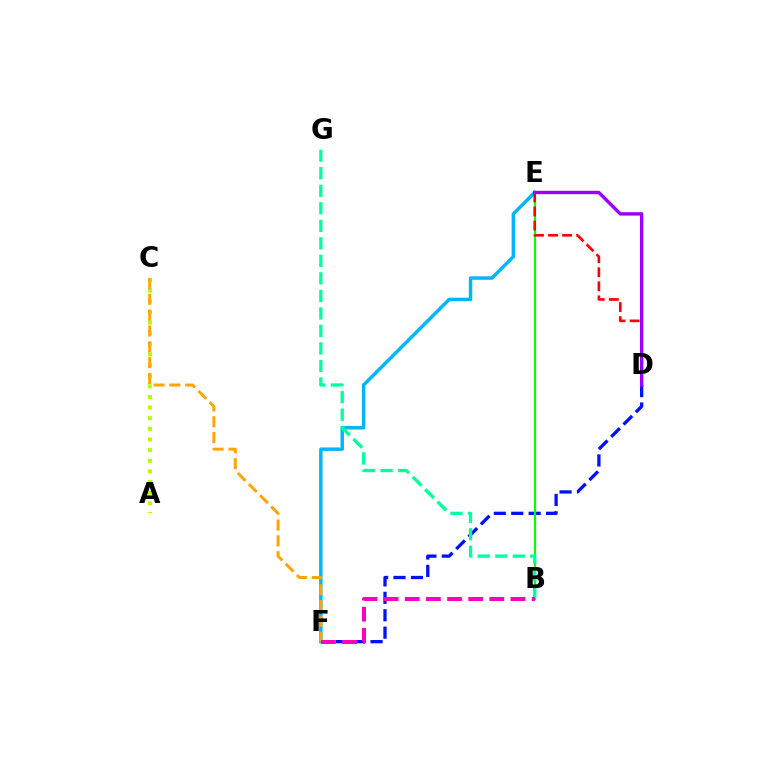{('D', 'F'): [{'color': '#0010ff', 'line_style': 'dashed', 'thickness': 2.37}], ('B', 'E'): [{'color': '#08ff00', 'line_style': 'solid', 'thickness': 1.57}], ('A', 'C'): [{'color': '#b3ff00', 'line_style': 'dotted', 'thickness': 2.89}], ('E', 'F'): [{'color': '#00b5ff', 'line_style': 'solid', 'thickness': 2.49}], ('B', 'G'): [{'color': '#00ff9d', 'line_style': 'dashed', 'thickness': 2.38}], ('D', 'E'): [{'color': '#ff0000', 'line_style': 'dashed', 'thickness': 1.91}, {'color': '#9b00ff', 'line_style': 'solid', 'thickness': 2.45}], ('C', 'F'): [{'color': '#ffa500', 'line_style': 'dashed', 'thickness': 2.15}], ('B', 'F'): [{'color': '#ff00bd', 'line_style': 'dashed', 'thickness': 2.87}]}